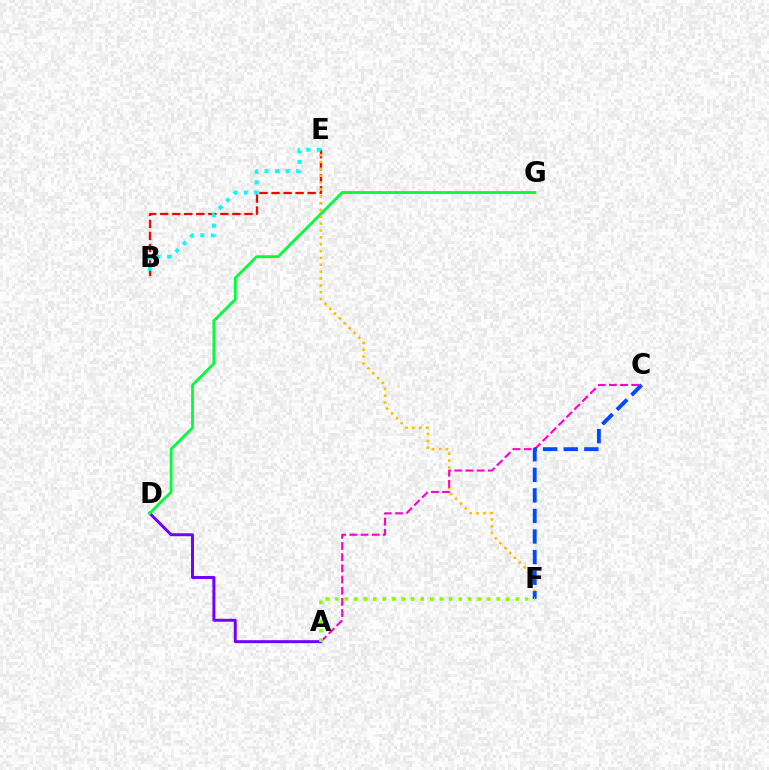{('B', 'E'): [{'color': '#ff0000', 'line_style': 'dashed', 'thickness': 1.63}, {'color': '#00fff6', 'line_style': 'dotted', 'thickness': 2.86}], ('A', 'D'): [{'color': '#7200ff', 'line_style': 'solid', 'thickness': 2.13}], ('D', 'G'): [{'color': '#00ff39', 'line_style': 'solid', 'thickness': 2.02}], ('E', 'F'): [{'color': '#ffbd00', 'line_style': 'dotted', 'thickness': 1.86}], ('A', 'C'): [{'color': '#ff00cf', 'line_style': 'dashed', 'thickness': 1.52}], ('C', 'F'): [{'color': '#004bff', 'line_style': 'dashed', 'thickness': 2.79}], ('A', 'F'): [{'color': '#84ff00', 'line_style': 'dotted', 'thickness': 2.58}]}